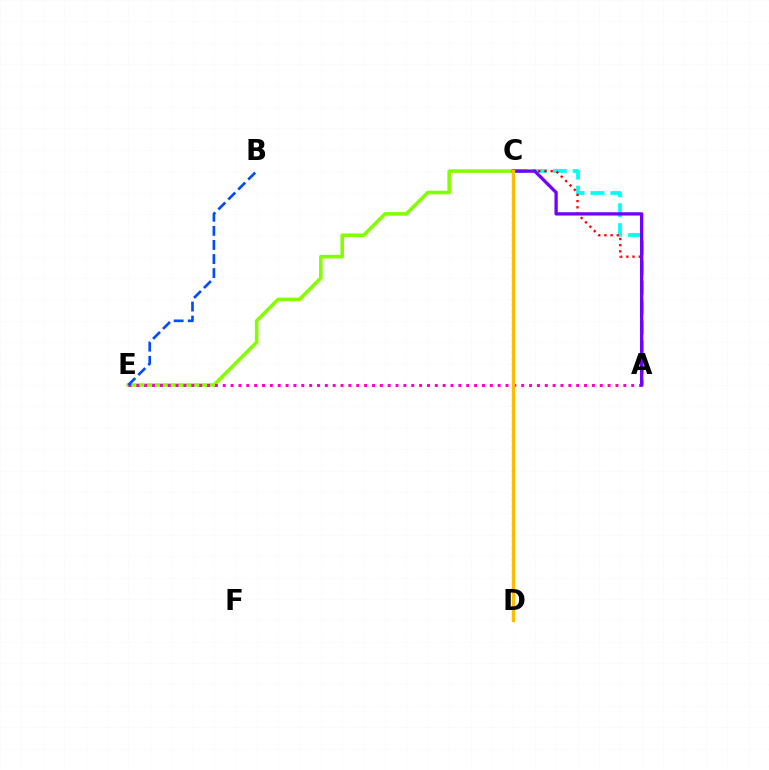{('C', 'E'): [{'color': '#84ff00', 'line_style': 'solid', 'thickness': 2.59}], ('A', 'E'): [{'color': '#ff00cf', 'line_style': 'dotted', 'thickness': 2.13}], ('A', 'C'): [{'color': '#00fff6', 'line_style': 'dashed', 'thickness': 2.7}, {'color': '#ff0000', 'line_style': 'dotted', 'thickness': 1.68}, {'color': '#7200ff', 'line_style': 'solid', 'thickness': 2.37}], ('B', 'E'): [{'color': '#004bff', 'line_style': 'dashed', 'thickness': 1.91}], ('C', 'D'): [{'color': '#00ff39', 'line_style': 'dotted', 'thickness': 1.61}, {'color': '#ffbd00', 'line_style': 'solid', 'thickness': 2.37}]}